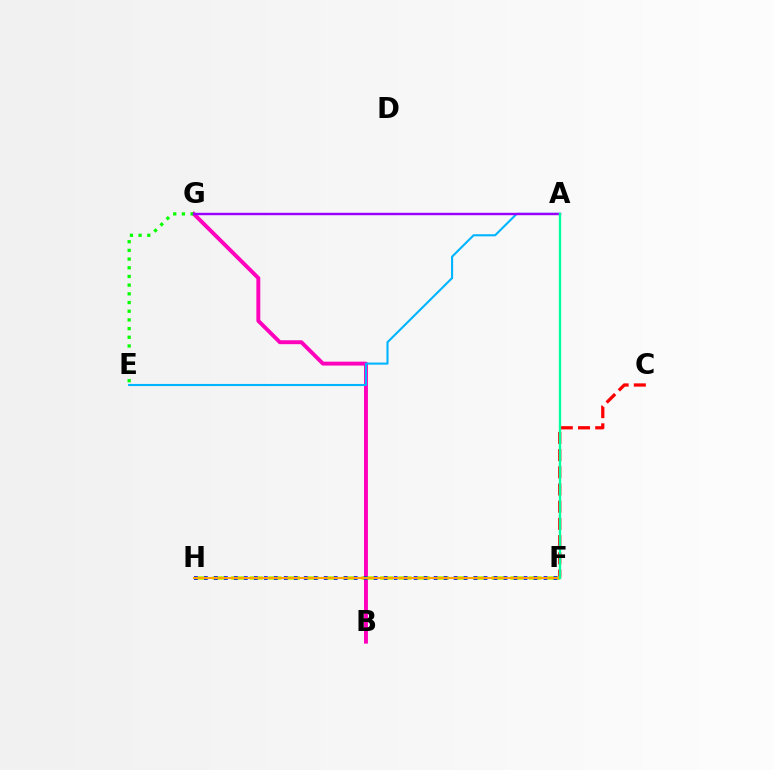{('B', 'G'): [{'color': '#ff00bd', 'line_style': 'solid', 'thickness': 2.82}], ('C', 'F'): [{'color': '#ff0000', 'line_style': 'dashed', 'thickness': 2.34}], ('F', 'H'): [{'color': '#b3ff00', 'line_style': 'dashed', 'thickness': 2.53}, {'color': '#0010ff', 'line_style': 'dotted', 'thickness': 2.71}, {'color': '#ffa500', 'line_style': 'solid', 'thickness': 1.54}], ('A', 'E'): [{'color': '#00b5ff', 'line_style': 'solid', 'thickness': 1.52}], ('E', 'G'): [{'color': '#08ff00', 'line_style': 'dotted', 'thickness': 2.36}], ('A', 'G'): [{'color': '#9b00ff', 'line_style': 'solid', 'thickness': 1.74}], ('A', 'F'): [{'color': '#00ff9d', 'line_style': 'solid', 'thickness': 1.68}]}